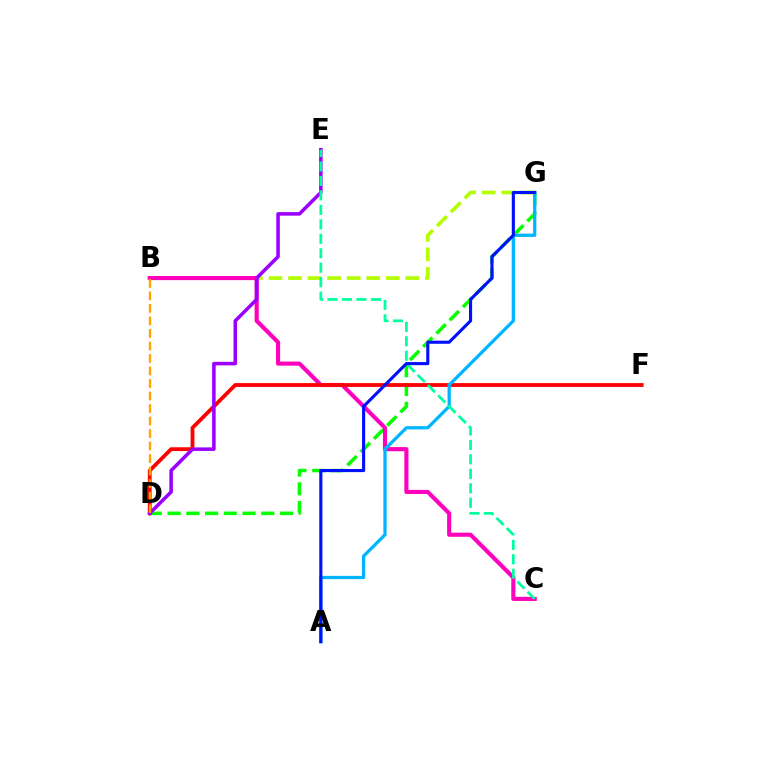{('B', 'G'): [{'color': '#b3ff00', 'line_style': 'dashed', 'thickness': 2.66}], ('D', 'G'): [{'color': '#08ff00', 'line_style': 'dashed', 'thickness': 2.55}], ('B', 'C'): [{'color': '#ff00bd', 'line_style': 'solid', 'thickness': 2.96}], ('D', 'F'): [{'color': '#ff0000', 'line_style': 'solid', 'thickness': 2.74}], ('D', 'E'): [{'color': '#9b00ff', 'line_style': 'solid', 'thickness': 2.55}], ('B', 'D'): [{'color': '#ffa500', 'line_style': 'dashed', 'thickness': 1.7}], ('A', 'G'): [{'color': '#00b5ff', 'line_style': 'solid', 'thickness': 2.35}, {'color': '#0010ff', 'line_style': 'solid', 'thickness': 2.24}], ('C', 'E'): [{'color': '#00ff9d', 'line_style': 'dashed', 'thickness': 1.97}]}